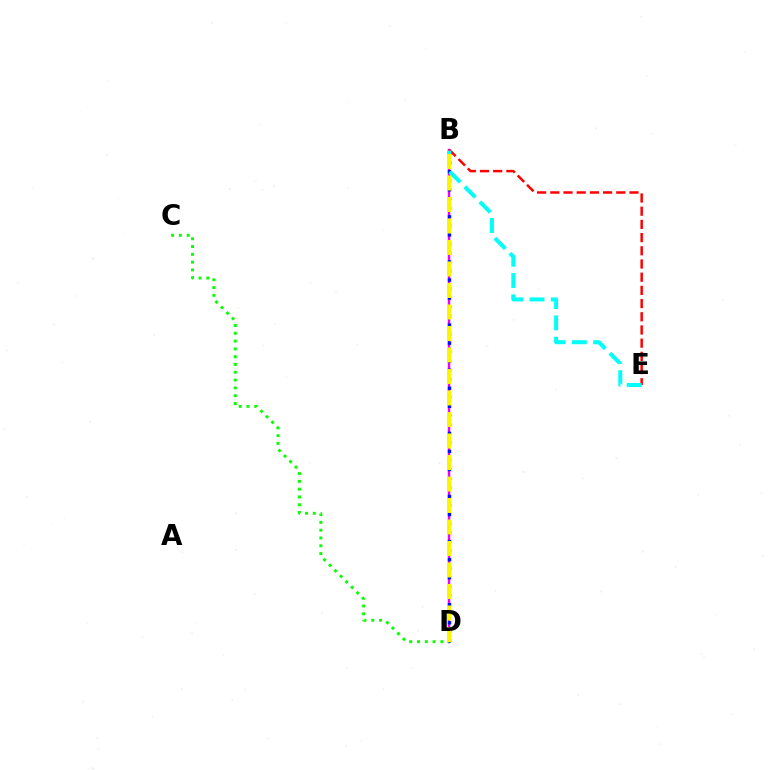{('B', 'D'): [{'color': '#ee00ff', 'line_style': 'solid', 'thickness': 1.77}, {'color': '#0010ff', 'line_style': 'dotted', 'thickness': 2.45}, {'color': '#fcf500', 'line_style': 'dashed', 'thickness': 2.92}], ('B', 'E'): [{'color': '#ff0000', 'line_style': 'dashed', 'thickness': 1.79}, {'color': '#00fff6', 'line_style': 'dashed', 'thickness': 2.89}], ('C', 'D'): [{'color': '#08ff00', 'line_style': 'dotted', 'thickness': 2.12}]}